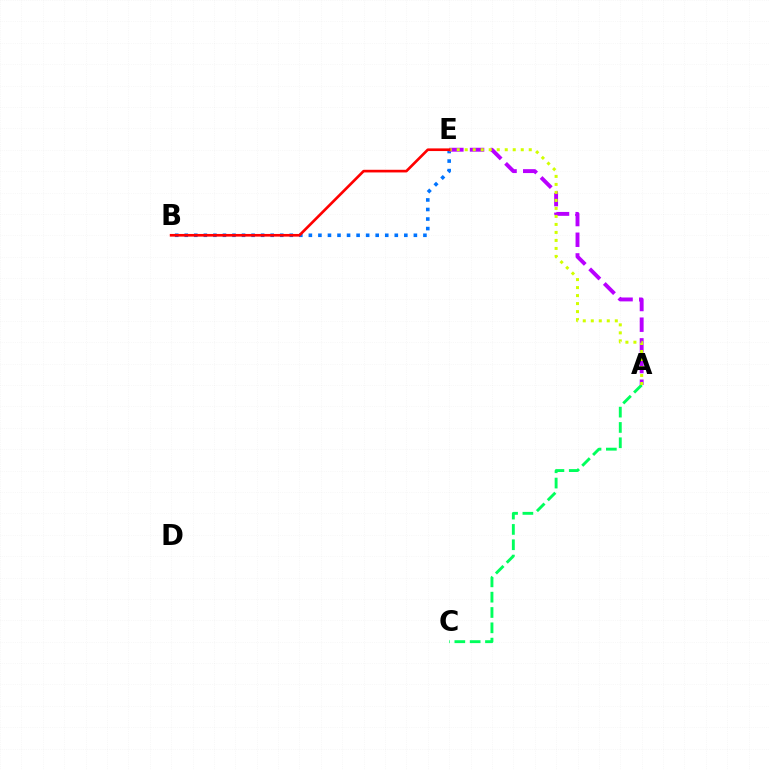{('B', 'E'): [{'color': '#0074ff', 'line_style': 'dotted', 'thickness': 2.59}, {'color': '#ff0000', 'line_style': 'solid', 'thickness': 1.91}], ('A', 'C'): [{'color': '#00ff5c', 'line_style': 'dashed', 'thickness': 2.08}], ('A', 'E'): [{'color': '#b900ff', 'line_style': 'dashed', 'thickness': 2.81}, {'color': '#d1ff00', 'line_style': 'dotted', 'thickness': 2.17}]}